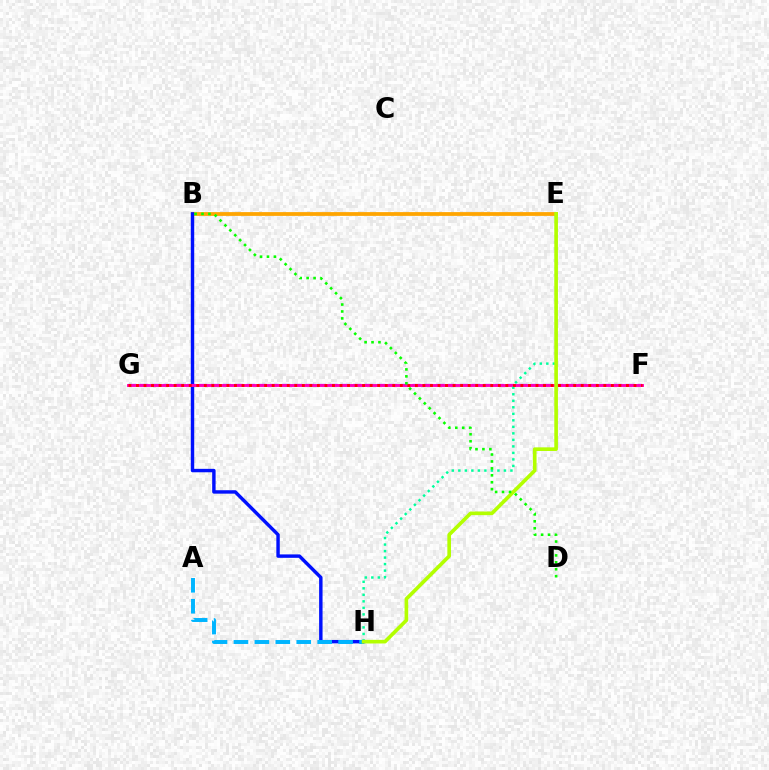{('B', 'E'): [{'color': '#ffa500', 'line_style': 'solid', 'thickness': 2.71}], ('B', 'H'): [{'color': '#0010ff', 'line_style': 'solid', 'thickness': 2.47}], ('A', 'H'): [{'color': '#00b5ff', 'line_style': 'dashed', 'thickness': 2.84}], ('F', 'G'): [{'color': '#9b00ff', 'line_style': 'dashed', 'thickness': 1.61}, {'color': '#ff00bd', 'line_style': 'solid', 'thickness': 2.1}, {'color': '#ff0000', 'line_style': 'dotted', 'thickness': 2.05}], ('E', 'H'): [{'color': '#00ff9d', 'line_style': 'dotted', 'thickness': 1.77}, {'color': '#b3ff00', 'line_style': 'solid', 'thickness': 2.62}], ('B', 'D'): [{'color': '#08ff00', 'line_style': 'dotted', 'thickness': 1.88}]}